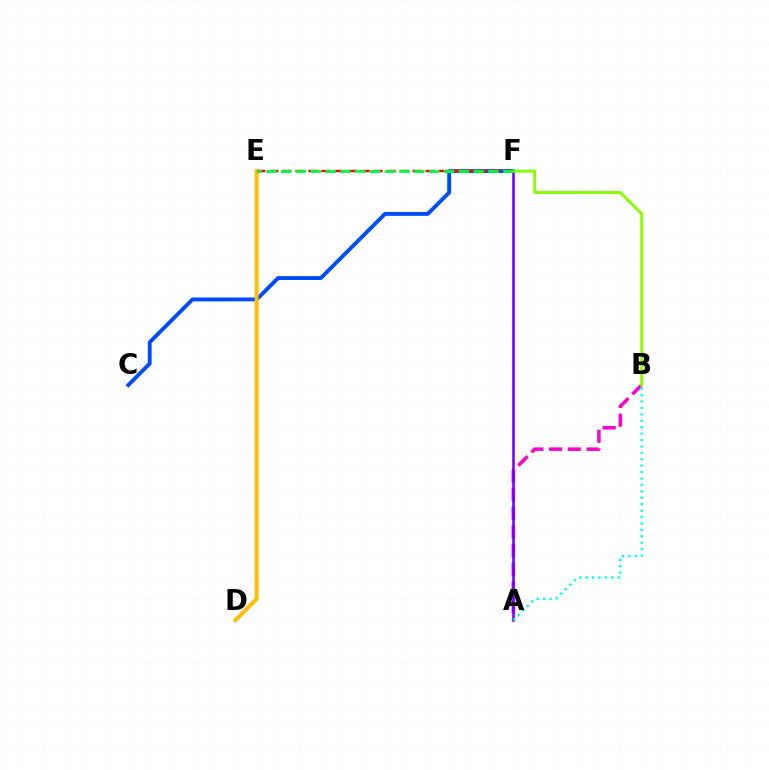{('C', 'F'): [{'color': '#004bff', 'line_style': 'solid', 'thickness': 2.81}], ('A', 'B'): [{'color': '#ff00cf', 'line_style': 'dashed', 'thickness': 2.55}, {'color': '#00fff6', 'line_style': 'dotted', 'thickness': 1.74}], ('D', 'E'): [{'color': '#ffbd00', 'line_style': 'solid', 'thickness': 2.82}], ('A', 'F'): [{'color': '#7200ff', 'line_style': 'solid', 'thickness': 1.86}], ('B', 'F'): [{'color': '#84ff00', 'line_style': 'solid', 'thickness': 2.1}], ('E', 'F'): [{'color': '#ff0000', 'line_style': 'dashed', 'thickness': 1.77}, {'color': '#00ff39', 'line_style': 'dashed', 'thickness': 2.01}]}